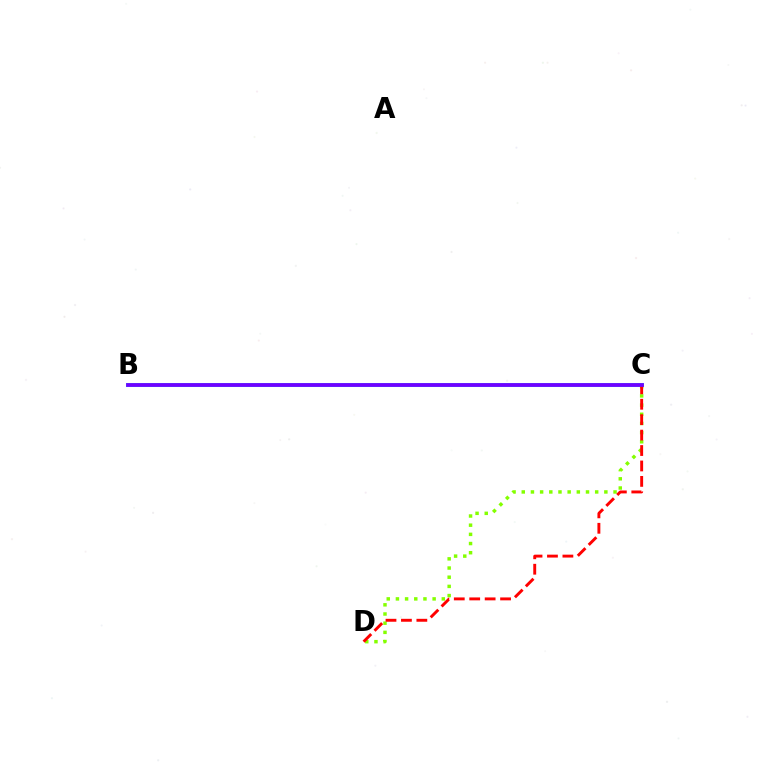{('B', 'C'): [{'color': '#00fff6', 'line_style': 'solid', 'thickness': 2.89}, {'color': '#7200ff', 'line_style': 'solid', 'thickness': 2.71}], ('C', 'D'): [{'color': '#84ff00', 'line_style': 'dotted', 'thickness': 2.49}, {'color': '#ff0000', 'line_style': 'dashed', 'thickness': 2.1}]}